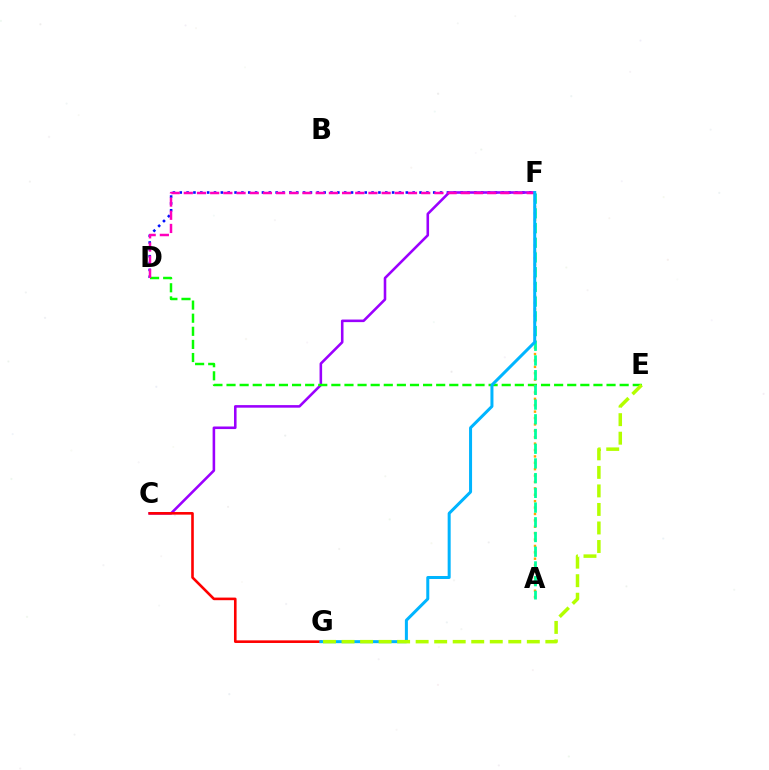{('D', 'F'): [{'color': '#0010ff', 'line_style': 'dotted', 'thickness': 1.86}, {'color': '#ff00bd', 'line_style': 'dashed', 'thickness': 1.79}], ('C', 'F'): [{'color': '#9b00ff', 'line_style': 'solid', 'thickness': 1.85}], ('D', 'E'): [{'color': '#08ff00', 'line_style': 'dashed', 'thickness': 1.78}], ('C', 'G'): [{'color': '#ff0000', 'line_style': 'solid', 'thickness': 1.88}], ('A', 'F'): [{'color': '#ffa500', 'line_style': 'dotted', 'thickness': 1.74}, {'color': '#00ff9d', 'line_style': 'dashed', 'thickness': 2.0}], ('F', 'G'): [{'color': '#00b5ff', 'line_style': 'solid', 'thickness': 2.17}], ('E', 'G'): [{'color': '#b3ff00', 'line_style': 'dashed', 'thickness': 2.52}]}